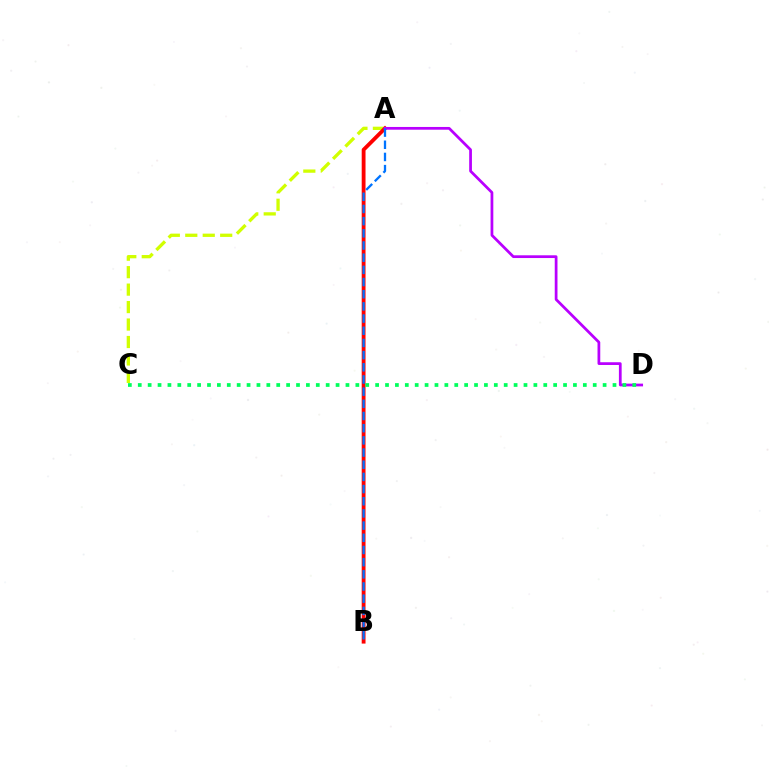{('A', 'C'): [{'color': '#d1ff00', 'line_style': 'dashed', 'thickness': 2.37}], ('A', 'B'): [{'color': '#ff0000', 'line_style': 'solid', 'thickness': 2.75}, {'color': '#0074ff', 'line_style': 'dashed', 'thickness': 1.65}], ('A', 'D'): [{'color': '#b900ff', 'line_style': 'solid', 'thickness': 1.98}], ('C', 'D'): [{'color': '#00ff5c', 'line_style': 'dotted', 'thickness': 2.69}]}